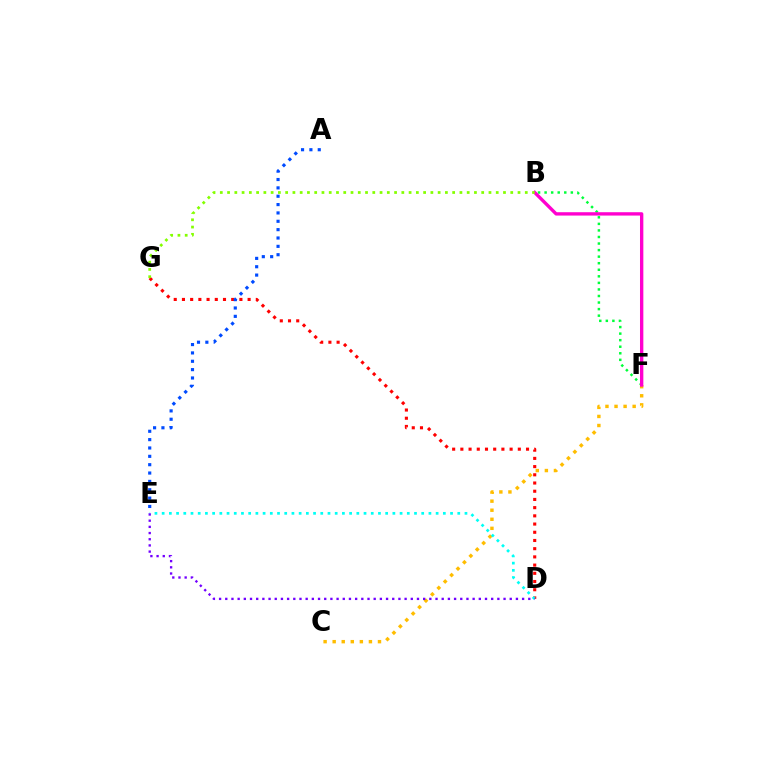{('D', 'G'): [{'color': '#ff0000', 'line_style': 'dotted', 'thickness': 2.23}], ('B', 'F'): [{'color': '#00ff39', 'line_style': 'dotted', 'thickness': 1.78}, {'color': '#ff00cf', 'line_style': 'solid', 'thickness': 2.41}], ('C', 'F'): [{'color': '#ffbd00', 'line_style': 'dotted', 'thickness': 2.46}], ('B', 'G'): [{'color': '#84ff00', 'line_style': 'dotted', 'thickness': 1.97}], ('D', 'E'): [{'color': '#00fff6', 'line_style': 'dotted', 'thickness': 1.96}, {'color': '#7200ff', 'line_style': 'dotted', 'thickness': 1.68}], ('A', 'E'): [{'color': '#004bff', 'line_style': 'dotted', 'thickness': 2.27}]}